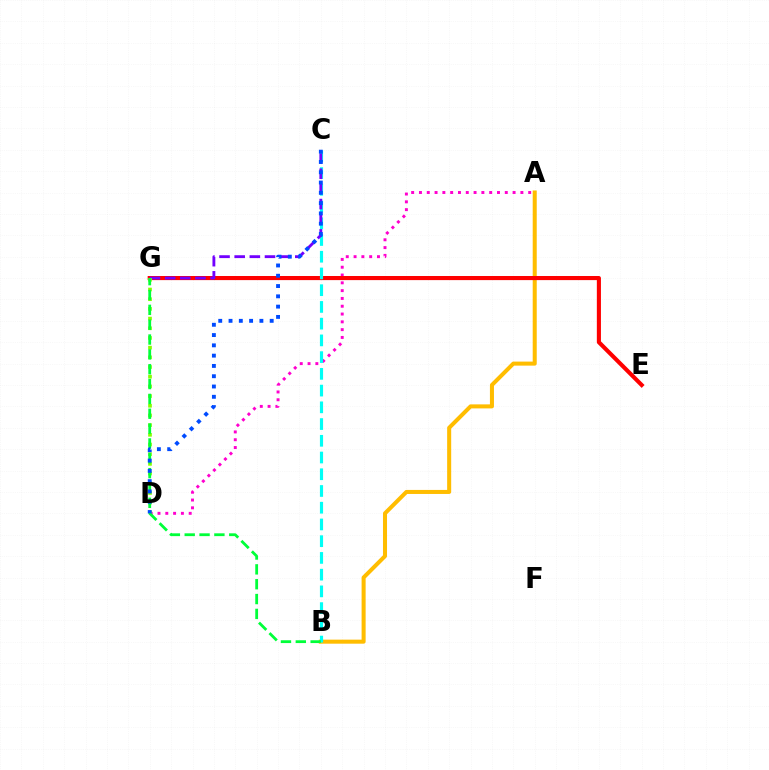{('A', 'D'): [{'color': '#ff00cf', 'line_style': 'dotted', 'thickness': 2.12}], ('A', 'B'): [{'color': '#ffbd00', 'line_style': 'solid', 'thickness': 2.9}], ('E', 'G'): [{'color': '#ff0000', 'line_style': 'solid', 'thickness': 2.96}], ('B', 'C'): [{'color': '#00fff6', 'line_style': 'dashed', 'thickness': 2.27}], ('C', 'G'): [{'color': '#7200ff', 'line_style': 'dashed', 'thickness': 2.06}], ('D', 'G'): [{'color': '#84ff00', 'line_style': 'dotted', 'thickness': 2.63}], ('B', 'G'): [{'color': '#00ff39', 'line_style': 'dashed', 'thickness': 2.02}], ('C', 'D'): [{'color': '#004bff', 'line_style': 'dotted', 'thickness': 2.8}]}